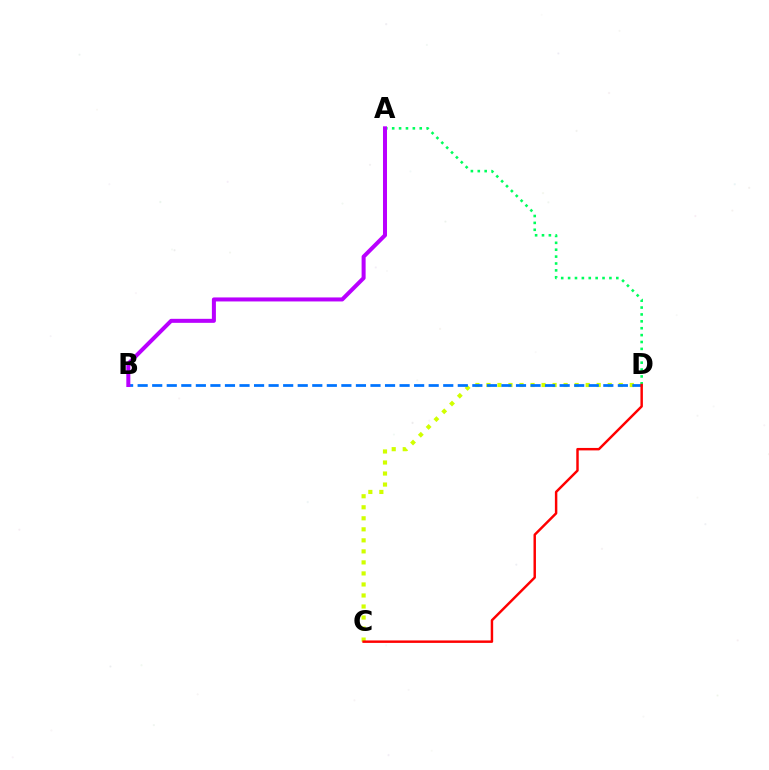{('C', 'D'): [{'color': '#d1ff00', 'line_style': 'dotted', 'thickness': 3.0}, {'color': '#ff0000', 'line_style': 'solid', 'thickness': 1.77}], ('B', 'D'): [{'color': '#0074ff', 'line_style': 'dashed', 'thickness': 1.98}], ('A', 'D'): [{'color': '#00ff5c', 'line_style': 'dotted', 'thickness': 1.87}], ('A', 'B'): [{'color': '#b900ff', 'line_style': 'solid', 'thickness': 2.89}]}